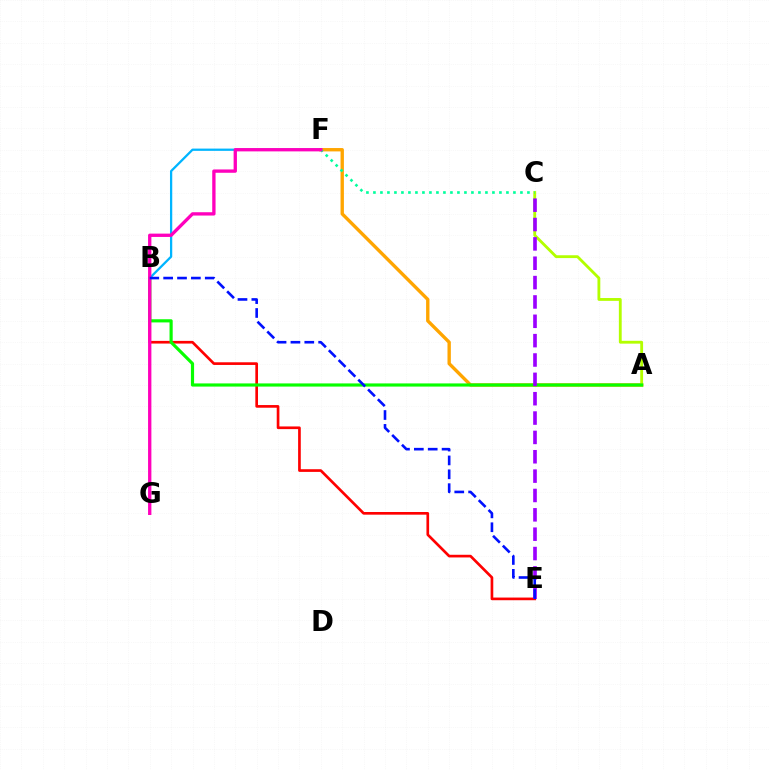{('B', 'E'): [{'color': '#ff0000', 'line_style': 'solid', 'thickness': 1.92}, {'color': '#0010ff', 'line_style': 'dashed', 'thickness': 1.88}], ('A', 'F'): [{'color': '#ffa500', 'line_style': 'solid', 'thickness': 2.42}], ('A', 'C'): [{'color': '#b3ff00', 'line_style': 'solid', 'thickness': 2.04}], ('A', 'B'): [{'color': '#08ff00', 'line_style': 'solid', 'thickness': 2.28}], ('C', 'F'): [{'color': '#00ff9d', 'line_style': 'dotted', 'thickness': 1.9}], ('B', 'F'): [{'color': '#00b5ff', 'line_style': 'solid', 'thickness': 1.63}], ('F', 'G'): [{'color': '#ff00bd', 'line_style': 'solid', 'thickness': 2.39}], ('C', 'E'): [{'color': '#9b00ff', 'line_style': 'dashed', 'thickness': 2.63}]}